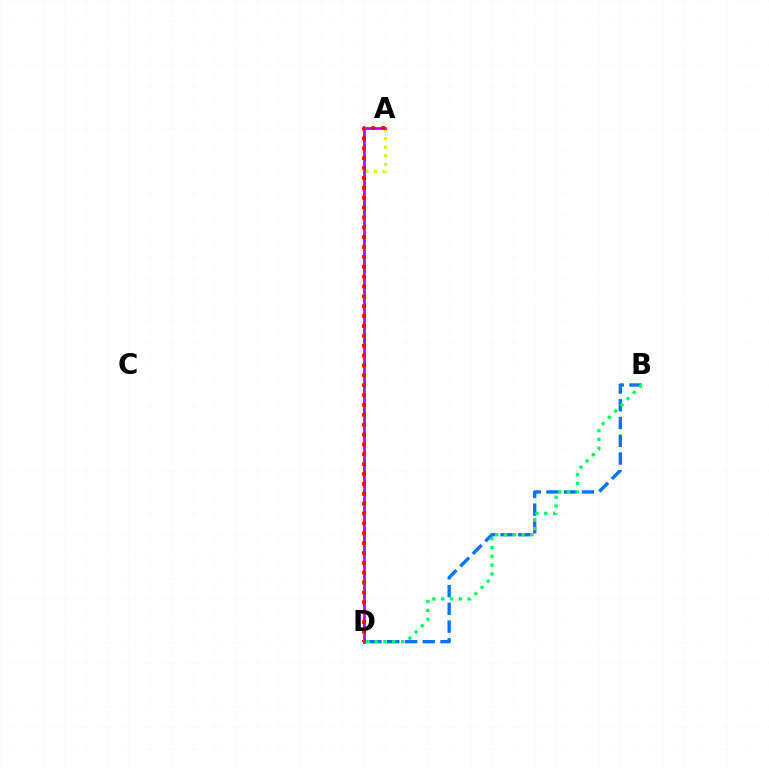{('A', 'D'): [{'color': '#d1ff00', 'line_style': 'dotted', 'thickness': 2.33}, {'color': '#b900ff', 'line_style': 'solid', 'thickness': 1.97}, {'color': '#ff0000', 'line_style': 'dotted', 'thickness': 2.68}], ('B', 'D'): [{'color': '#0074ff', 'line_style': 'dashed', 'thickness': 2.41}, {'color': '#00ff5c', 'line_style': 'dotted', 'thickness': 2.39}]}